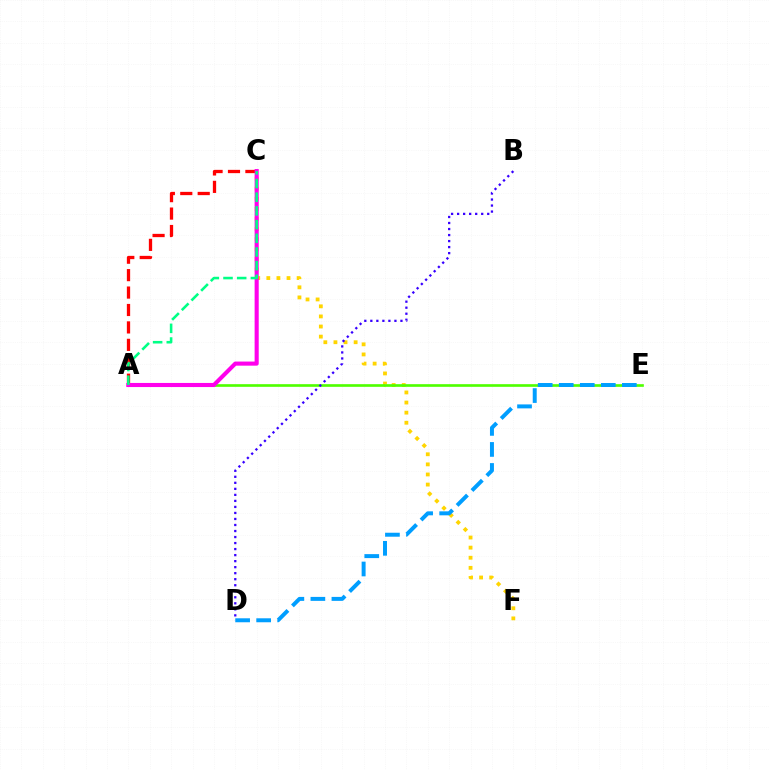{('A', 'C'): [{'color': '#ff0000', 'line_style': 'dashed', 'thickness': 2.37}, {'color': '#ff00ed', 'line_style': 'solid', 'thickness': 2.95}, {'color': '#00ff86', 'line_style': 'dashed', 'thickness': 1.86}], ('C', 'F'): [{'color': '#ffd500', 'line_style': 'dotted', 'thickness': 2.74}], ('A', 'E'): [{'color': '#4fff00', 'line_style': 'solid', 'thickness': 1.91}], ('B', 'D'): [{'color': '#3700ff', 'line_style': 'dotted', 'thickness': 1.64}], ('D', 'E'): [{'color': '#009eff', 'line_style': 'dashed', 'thickness': 2.86}]}